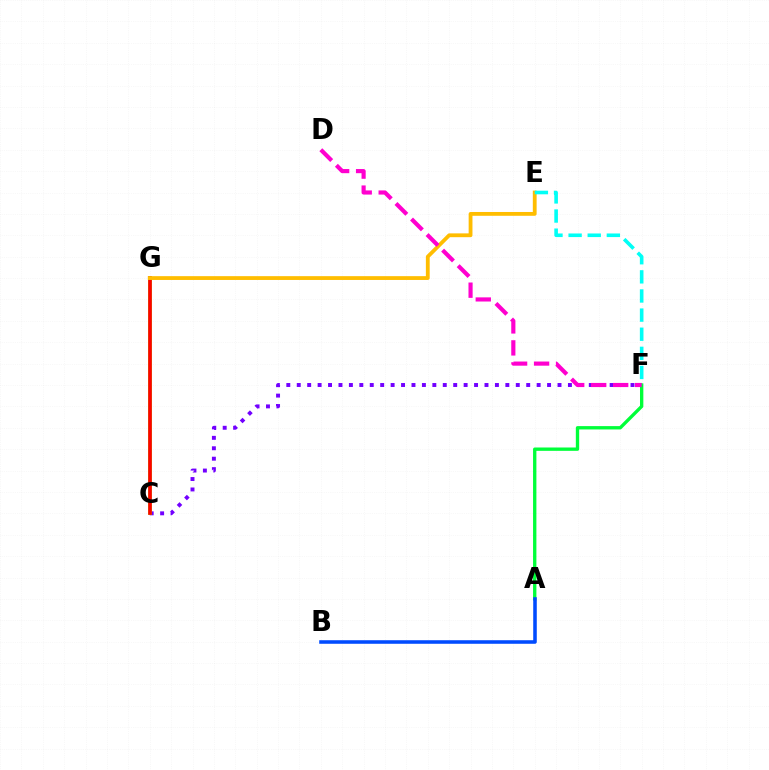{('C', 'F'): [{'color': '#7200ff', 'line_style': 'dotted', 'thickness': 2.83}], ('A', 'F'): [{'color': '#00ff39', 'line_style': 'solid', 'thickness': 2.41}], ('C', 'G'): [{'color': '#84ff00', 'line_style': 'solid', 'thickness': 2.65}, {'color': '#ff0000', 'line_style': 'solid', 'thickness': 2.6}], ('E', 'G'): [{'color': '#ffbd00', 'line_style': 'solid', 'thickness': 2.74}], ('A', 'B'): [{'color': '#004bff', 'line_style': 'solid', 'thickness': 2.56}], ('E', 'F'): [{'color': '#00fff6', 'line_style': 'dashed', 'thickness': 2.6}], ('D', 'F'): [{'color': '#ff00cf', 'line_style': 'dashed', 'thickness': 2.99}]}